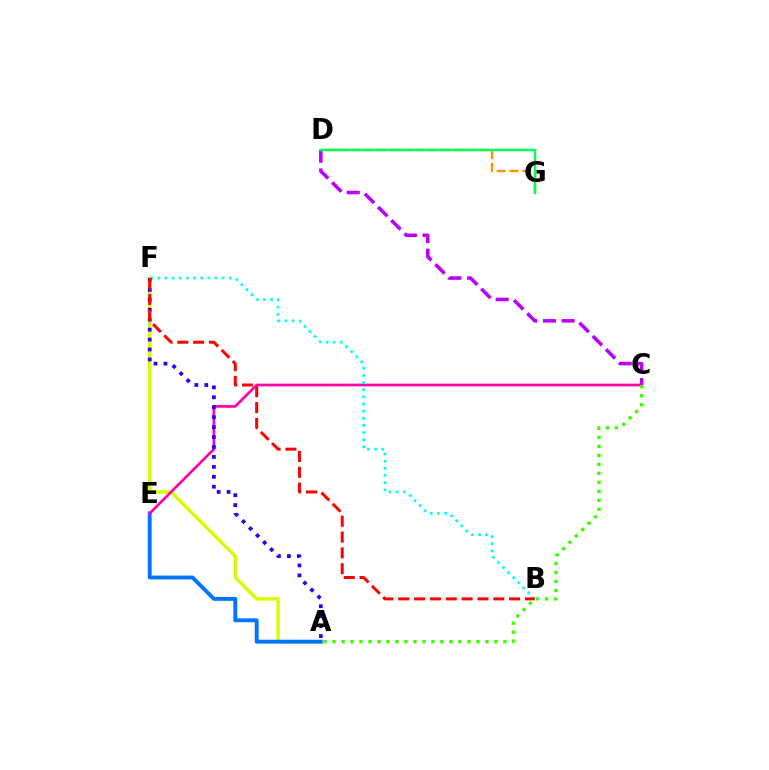{('D', 'G'): [{'color': '#ff9400', 'line_style': 'dashed', 'thickness': 1.74}, {'color': '#00ff5c', 'line_style': 'solid', 'thickness': 1.79}], ('A', 'F'): [{'color': '#d1ff00', 'line_style': 'solid', 'thickness': 2.46}, {'color': '#2500ff', 'line_style': 'dotted', 'thickness': 2.7}], ('C', 'D'): [{'color': '#b900ff', 'line_style': 'dashed', 'thickness': 2.54}], ('A', 'E'): [{'color': '#0074ff', 'line_style': 'solid', 'thickness': 2.8}], ('C', 'E'): [{'color': '#ff00ac', 'line_style': 'solid', 'thickness': 1.93}], ('B', 'F'): [{'color': '#00fff6', 'line_style': 'dotted', 'thickness': 1.94}, {'color': '#ff0000', 'line_style': 'dashed', 'thickness': 2.15}], ('A', 'C'): [{'color': '#3dff00', 'line_style': 'dotted', 'thickness': 2.44}]}